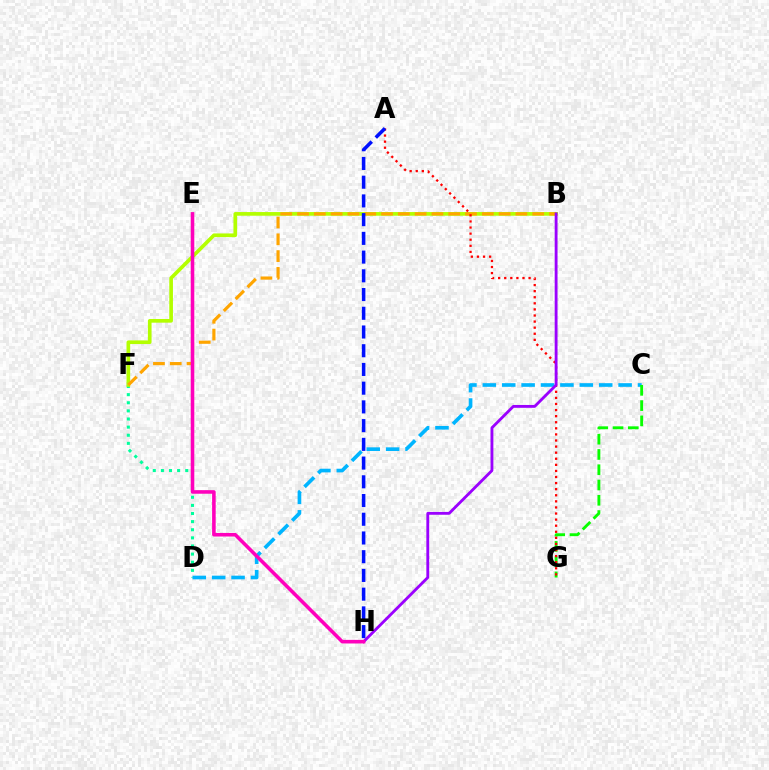{('D', 'F'): [{'color': '#00ff9d', 'line_style': 'dotted', 'thickness': 2.21}], ('C', 'D'): [{'color': '#00b5ff', 'line_style': 'dashed', 'thickness': 2.64}], ('B', 'F'): [{'color': '#b3ff00', 'line_style': 'solid', 'thickness': 2.64}, {'color': '#ffa500', 'line_style': 'dashed', 'thickness': 2.28}], ('C', 'G'): [{'color': '#08ff00', 'line_style': 'dashed', 'thickness': 2.07}], ('A', 'G'): [{'color': '#ff0000', 'line_style': 'dotted', 'thickness': 1.65}], ('B', 'H'): [{'color': '#9b00ff', 'line_style': 'solid', 'thickness': 2.05}], ('E', 'H'): [{'color': '#ff00bd', 'line_style': 'solid', 'thickness': 2.57}], ('A', 'H'): [{'color': '#0010ff', 'line_style': 'dashed', 'thickness': 2.54}]}